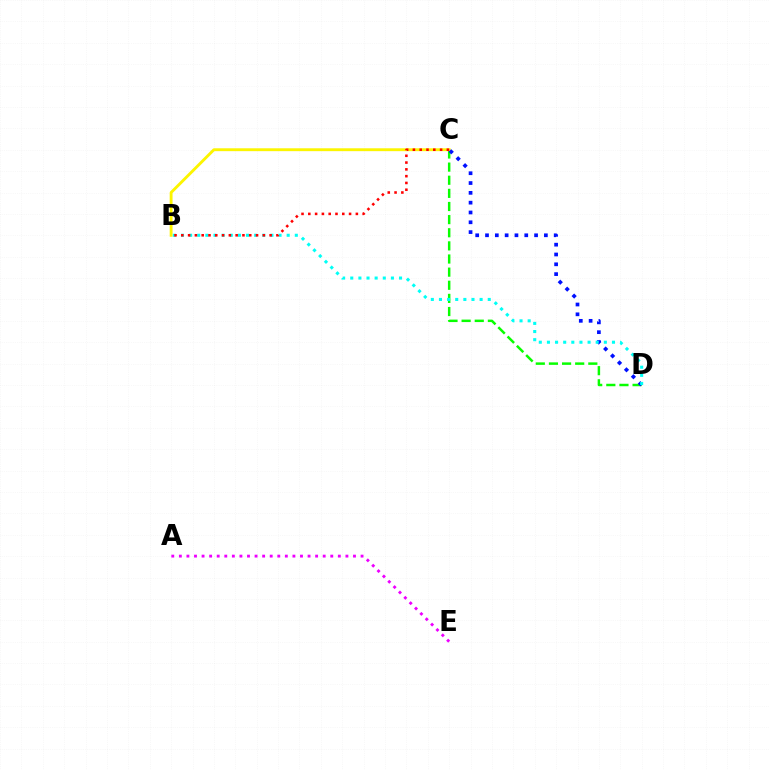{('C', 'D'): [{'color': '#08ff00', 'line_style': 'dashed', 'thickness': 1.78}, {'color': '#0010ff', 'line_style': 'dotted', 'thickness': 2.67}], ('B', 'C'): [{'color': '#fcf500', 'line_style': 'solid', 'thickness': 2.07}, {'color': '#ff0000', 'line_style': 'dotted', 'thickness': 1.85}], ('A', 'E'): [{'color': '#ee00ff', 'line_style': 'dotted', 'thickness': 2.06}], ('B', 'D'): [{'color': '#00fff6', 'line_style': 'dotted', 'thickness': 2.21}]}